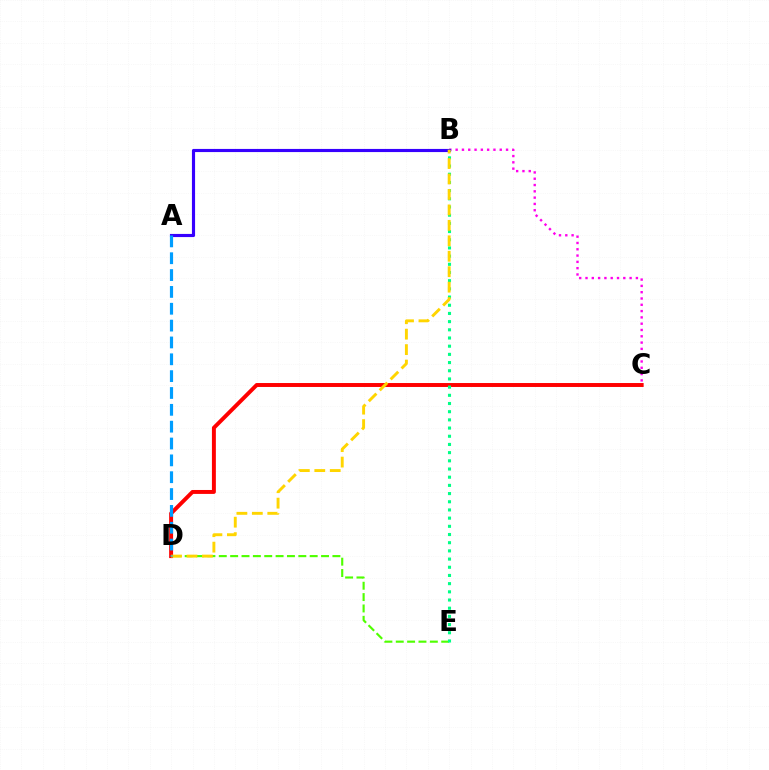{('B', 'C'): [{'color': '#ff00ed', 'line_style': 'dotted', 'thickness': 1.71}], ('A', 'B'): [{'color': '#3700ff', 'line_style': 'solid', 'thickness': 2.26}], ('D', 'E'): [{'color': '#4fff00', 'line_style': 'dashed', 'thickness': 1.54}], ('C', 'D'): [{'color': '#ff0000', 'line_style': 'solid', 'thickness': 2.84}], ('B', 'E'): [{'color': '#00ff86', 'line_style': 'dotted', 'thickness': 2.22}], ('B', 'D'): [{'color': '#ffd500', 'line_style': 'dashed', 'thickness': 2.1}], ('A', 'D'): [{'color': '#009eff', 'line_style': 'dashed', 'thickness': 2.29}]}